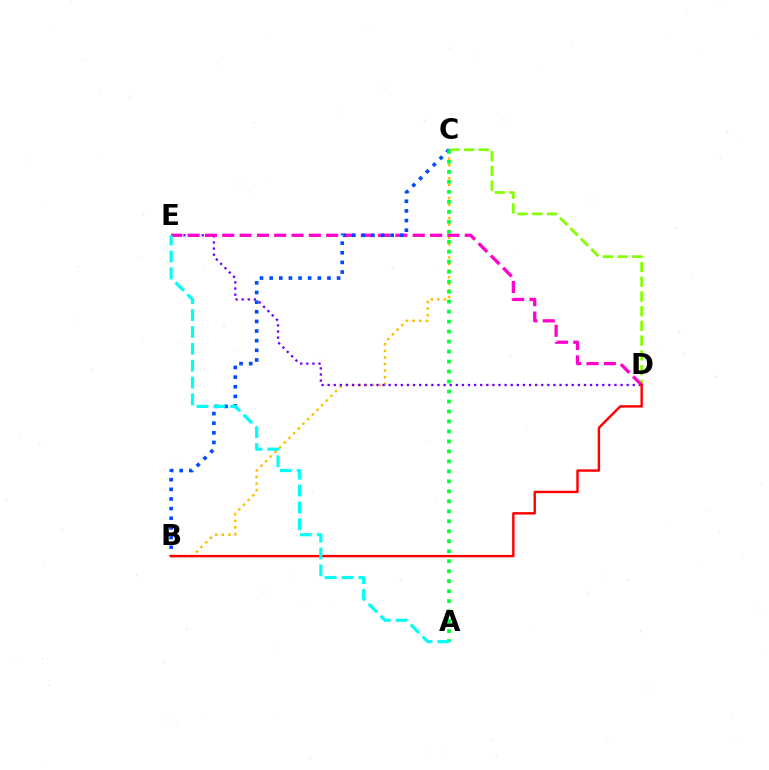{('B', 'C'): [{'color': '#ffbd00', 'line_style': 'dotted', 'thickness': 1.79}, {'color': '#004bff', 'line_style': 'dotted', 'thickness': 2.62}], ('D', 'E'): [{'color': '#7200ff', 'line_style': 'dotted', 'thickness': 1.66}, {'color': '#ff00cf', 'line_style': 'dashed', 'thickness': 2.35}], ('C', 'D'): [{'color': '#84ff00', 'line_style': 'dashed', 'thickness': 2.0}], ('B', 'D'): [{'color': '#ff0000', 'line_style': 'solid', 'thickness': 1.74}], ('A', 'C'): [{'color': '#00ff39', 'line_style': 'dotted', 'thickness': 2.71}], ('A', 'E'): [{'color': '#00fff6', 'line_style': 'dashed', 'thickness': 2.29}]}